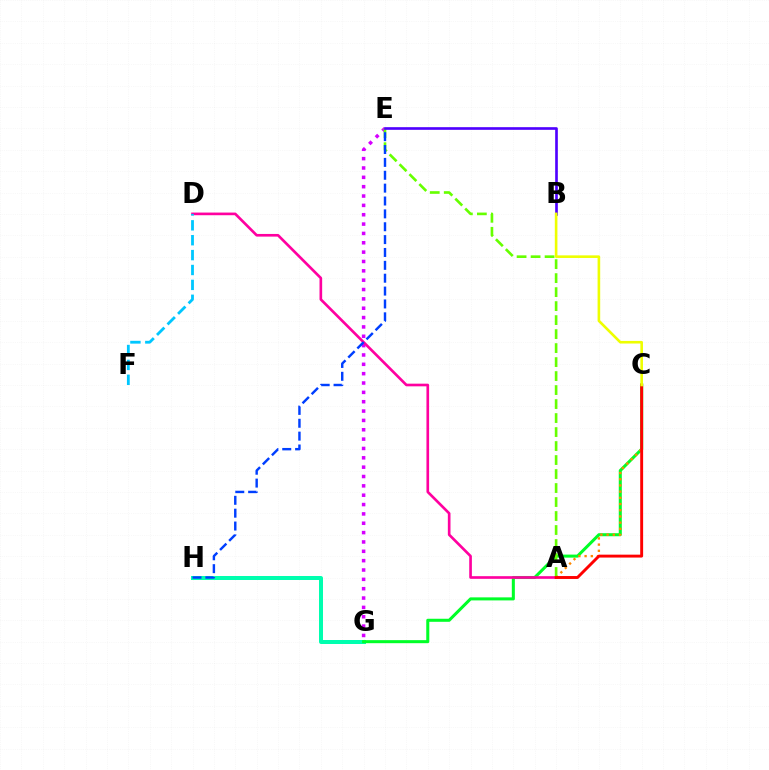{('G', 'H'): [{'color': '#00ffaf', 'line_style': 'solid', 'thickness': 2.87}], ('C', 'G'): [{'color': '#00ff27', 'line_style': 'solid', 'thickness': 2.19}], ('E', 'G'): [{'color': '#d600ff', 'line_style': 'dotted', 'thickness': 2.54}], ('A', 'D'): [{'color': '#ff00a0', 'line_style': 'solid', 'thickness': 1.91}], ('A', 'C'): [{'color': '#ff8800', 'line_style': 'dotted', 'thickness': 1.68}, {'color': '#ff0000', 'line_style': 'solid', 'thickness': 2.1}], ('A', 'E'): [{'color': '#66ff00', 'line_style': 'dashed', 'thickness': 1.9}], ('B', 'E'): [{'color': '#4f00ff', 'line_style': 'solid', 'thickness': 1.91}], ('B', 'C'): [{'color': '#eeff00', 'line_style': 'solid', 'thickness': 1.88}], ('D', 'F'): [{'color': '#00c7ff', 'line_style': 'dashed', 'thickness': 2.02}], ('E', 'H'): [{'color': '#003fff', 'line_style': 'dashed', 'thickness': 1.75}]}